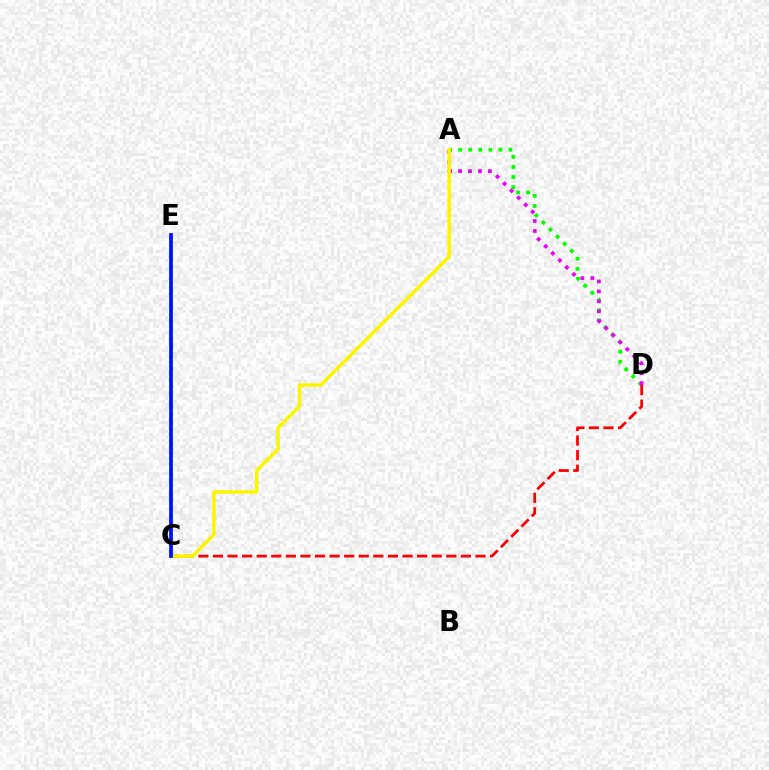{('C', 'E'): [{'color': '#00fff6', 'line_style': 'dotted', 'thickness': 2.1}, {'color': '#0010ff', 'line_style': 'solid', 'thickness': 2.69}], ('A', 'D'): [{'color': '#08ff00', 'line_style': 'dotted', 'thickness': 2.73}, {'color': '#ee00ff', 'line_style': 'dotted', 'thickness': 2.7}], ('C', 'D'): [{'color': '#ff0000', 'line_style': 'dashed', 'thickness': 1.98}], ('A', 'C'): [{'color': '#fcf500', 'line_style': 'solid', 'thickness': 2.5}]}